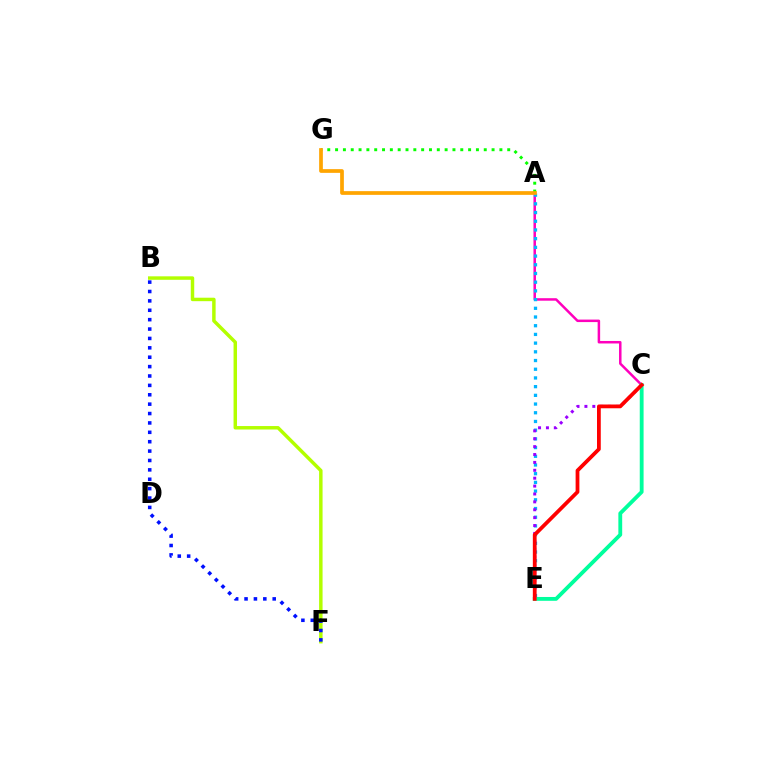{('A', 'C'): [{'color': '#ff00bd', 'line_style': 'solid', 'thickness': 1.8}], ('A', 'E'): [{'color': '#00b5ff', 'line_style': 'dotted', 'thickness': 2.37}], ('C', 'E'): [{'color': '#9b00ff', 'line_style': 'dotted', 'thickness': 2.14}, {'color': '#00ff9d', 'line_style': 'solid', 'thickness': 2.76}, {'color': '#ff0000', 'line_style': 'solid', 'thickness': 2.72}], ('B', 'F'): [{'color': '#b3ff00', 'line_style': 'solid', 'thickness': 2.49}, {'color': '#0010ff', 'line_style': 'dotted', 'thickness': 2.55}], ('A', 'G'): [{'color': '#08ff00', 'line_style': 'dotted', 'thickness': 2.13}, {'color': '#ffa500', 'line_style': 'solid', 'thickness': 2.67}]}